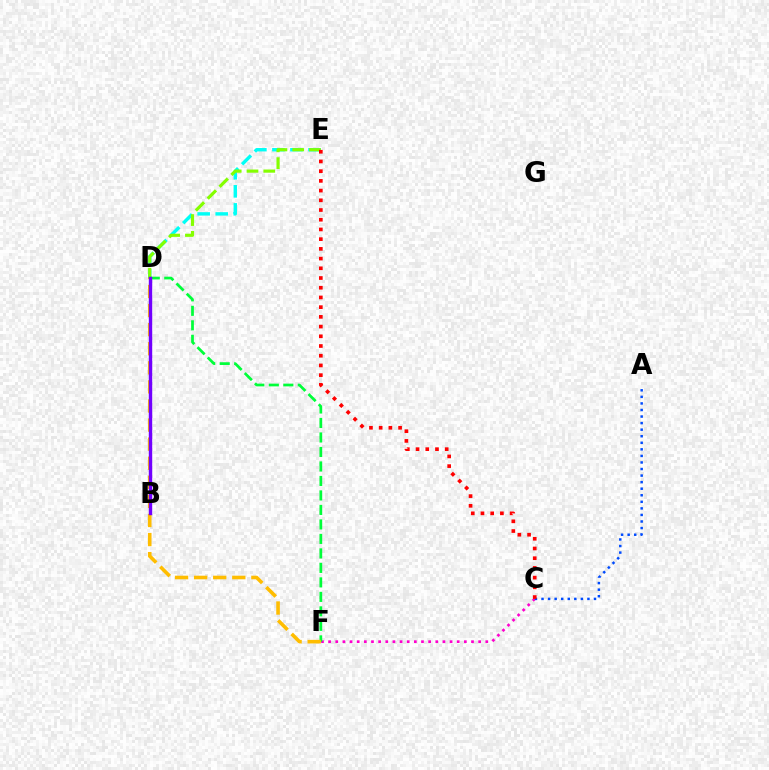{('D', 'E'): [{'color': '#00fff6', 'line_style': 'dashed', 'thickness': 2.45}, {'color': '#84ff00', 'line_style': 'dashed', 'thickness': 2.28}], ('C', 'F'): [{'color': '#ff00cf', 'line_style': 'dotted', 'thickness': 1.94}], ('A', 'C'): [{'color': '#004bff', 'line_style': 'dotted', 'thickness': 1.78}], ('C', 'E'): [{'color': '#ff0000', 'line_style': 'dotted', 'thickness': 2.64}], ('D', 'F'): [{'color': '#00ff39', 'line_style': 'dashed', 'thickness': 1.97}, {'color': '#ffbd00', 'line_style': 'dashed', 'thickness': 2.59}], ('B', 'D'): [{'color': '#7200ff', 'line_style': 'solid', 'thickness': 2.45}]}